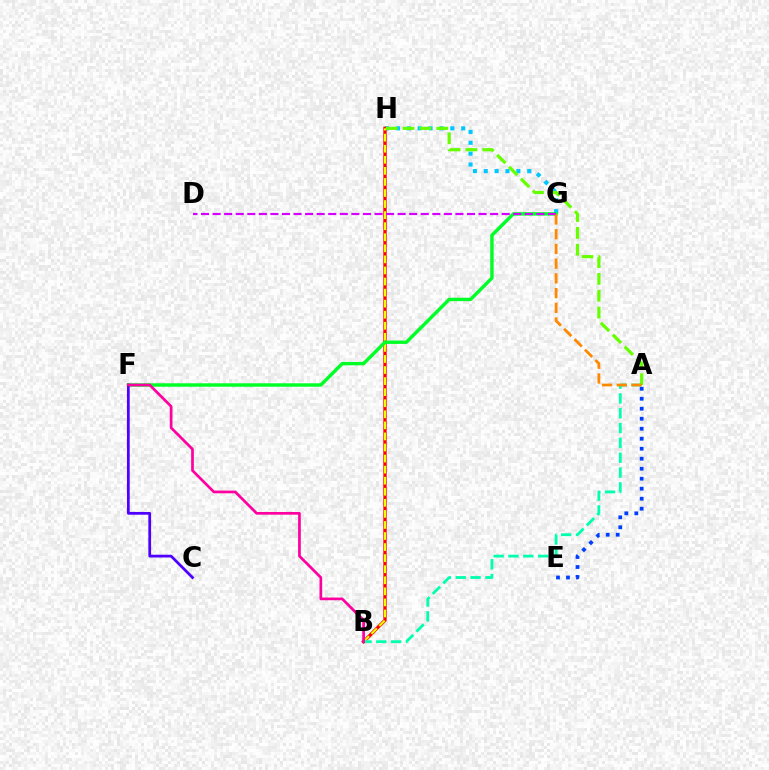{('A', 'E'): [{'color': '#003fff', 'line_style': 'dotted', 'thickness': 2.72}], ('G', 'H'): [{'color': '#00c7ff', 'line_style': 'dotted', 'thickness': 2.96}], ('B', 'H'): [{'color': '#ff0000', 'line_style': 'solid', 'thickness': 2.41}, {'color': '#eeff00', 'line_style': 'dashed', 'thickness': 1.5}], ('A', 'B'): [{'color': '#00ffaf', 'line_style': 'dashed', 'thickness': 2.01}], ('F', 'G'): [{'color': '#00ff27', 'line_style': 'solid', 'thickness': 2.46}], ('D', 'G'): [{'color': '#d600ff', 'line_style': 'dashed', 'thickness': 1.57}], ('C', 'F'): [{'color': '#4f00ff', 'line_style': 'solid', 'thickness': 1.99}], ('A', 'H'): [{'color': '#66ff00', 'line_style': 'dashed', 'thickness': 2.29}], ('B', 'F'): [{'color': '#ff00a0', 'line_style': 'solid', 'thickness': 1.95}], ('A', 'G'): [{'color': '#ff8800', 'line_style': 'dashed', 'thickness': 2.0}]}